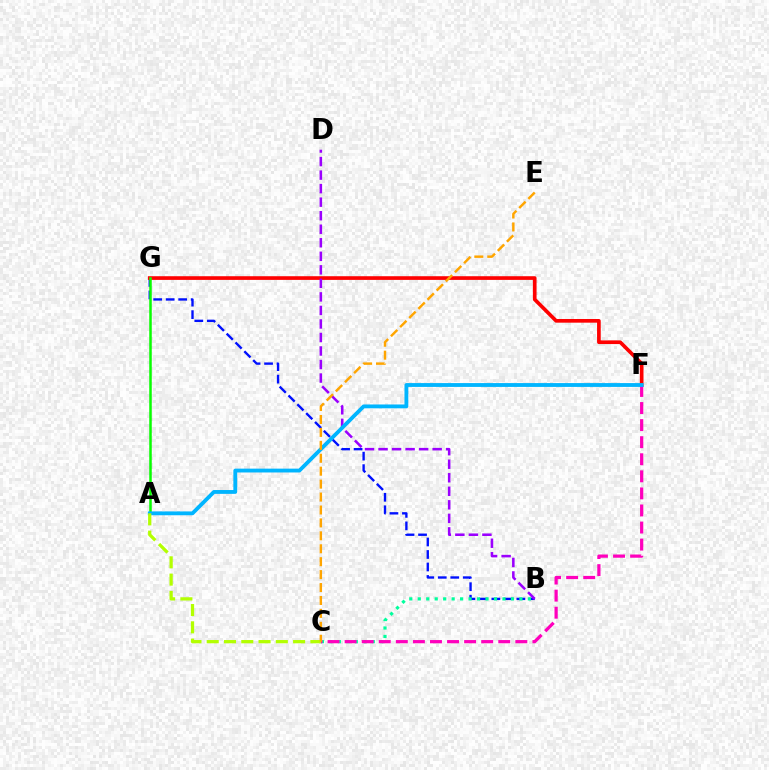{('B', 'G'): [{'color': '#0010ff', 'line_style': 'dashed', 'thickness': 1.7}], ('B', 'C'): [{'color': '#00ff9d', 'line_style': 'dotted', 'thickness': 2.3}], ('F', 'G'): [{'color': '#ff0000', 'line_style': 'solid', 'thickness': 2.64}], ('B', 'D'): [{'color': '#9b00ff', 'line_style': 'dashed', 'thickness': 1.84}], ('A', 'G'): [{'color': '#08ff00', 'line_style': 'solid', 'thickness': 1.81}], ('C', 'F'): [{'color': '#ff00bd', 'line_style': 'dashed', 'thickness': 2.32}], ('A', 'F'): [{'color': '#00b5ff', 'line_style': 'solid', 'thickness': 2.76}], ('A', 'C'): [{'color': '#b3ff00', 'line_style': 'dashed', 'thickness': 2.35}], ('C', 'E'): [{'color': '#ffa500', 'line_style': 'dashed', 'thickness': 1.76}]}